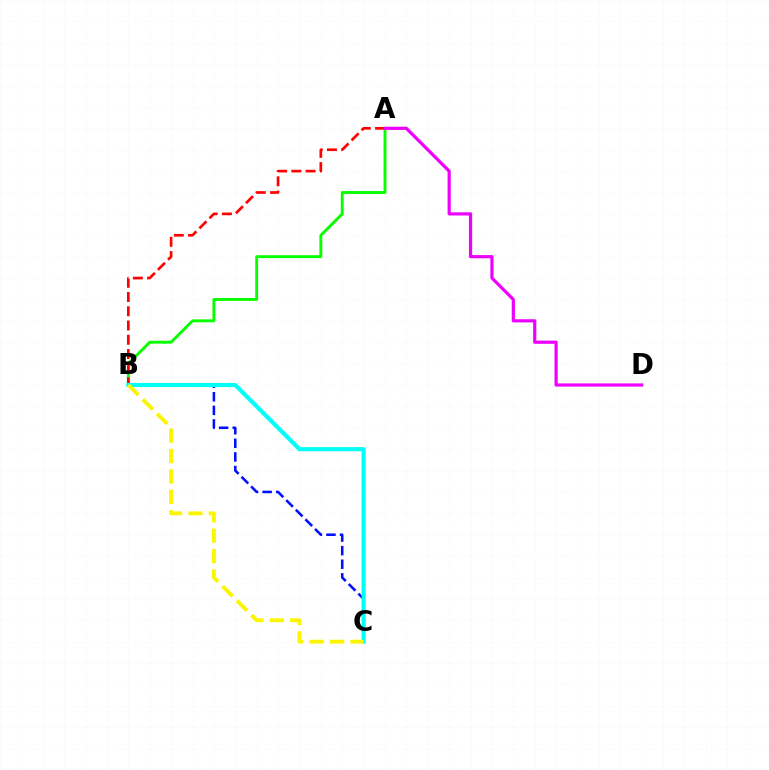{('A', 'B'): [{'color': '#08ff00', 'line_style': 'solid', 'thickness': 2.09}, {'color': '#ff0000', 'line_style': 'dashed', 'thickness': 1.93}], ('B', 'C'): [{'color': '#0010ff', 'line_style': 'dashed', 'thickness': 1.85}, {'color': '#00fff6', 'line_style': 'solid', 'thickness': 2.97}, {'color': '#fcf500', 'line_style': 'dashed', 'thickness': 2.77}], ('A', 'D'): [{'color': '#ee00ff', 'line_style': 'solid', 'thickness': 2.29}]}